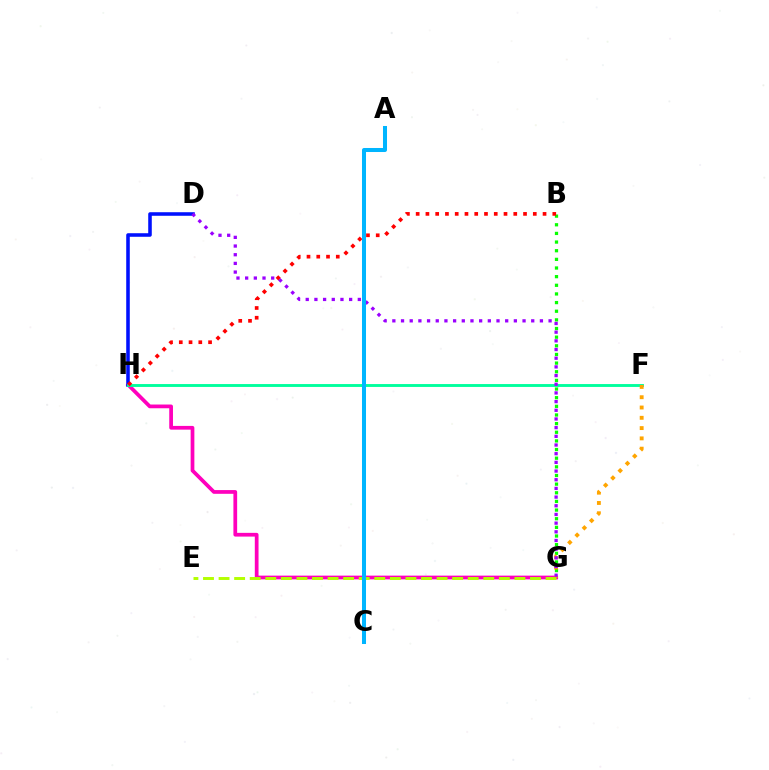{('B', 'G'): [{'color': '#08ff00', 'line_style': 'dotted', 'thickness': 2.35}], ('G', 'H'): [{'color': '#ff00bd', 'line_style': 'solid', 'thickness': 2.69}], ('D', 'H'): [{'color': '#0010ff', 'line_style': 'solid', 'thickness': 2.57}], ('E', 'G'): [{'color': '#b3ff00', 'line_style': 'dashed', 'thickness': 2.12}], ('F', 'H'): [{'color': '#00ff9d', 'line_style': 'solid', 'thickness': 2.08}], ('F', 'G'): [{'color': '#ffa500', 'line_style': 'dotted', 'thickness': 2.8}], ('B', 'H'): [{'color': '#ff0000', 'line_style': 'dotted', 'thickness': 2.65}], ('D', 'G'): [{'color': '#9b00ff', 'line_style': 'dotted', 'thickness': 2.36}], ('A', 'C'): [{'color': '#00b5ff', 'line_style': 'solid', 'thickness': 2.9}]}